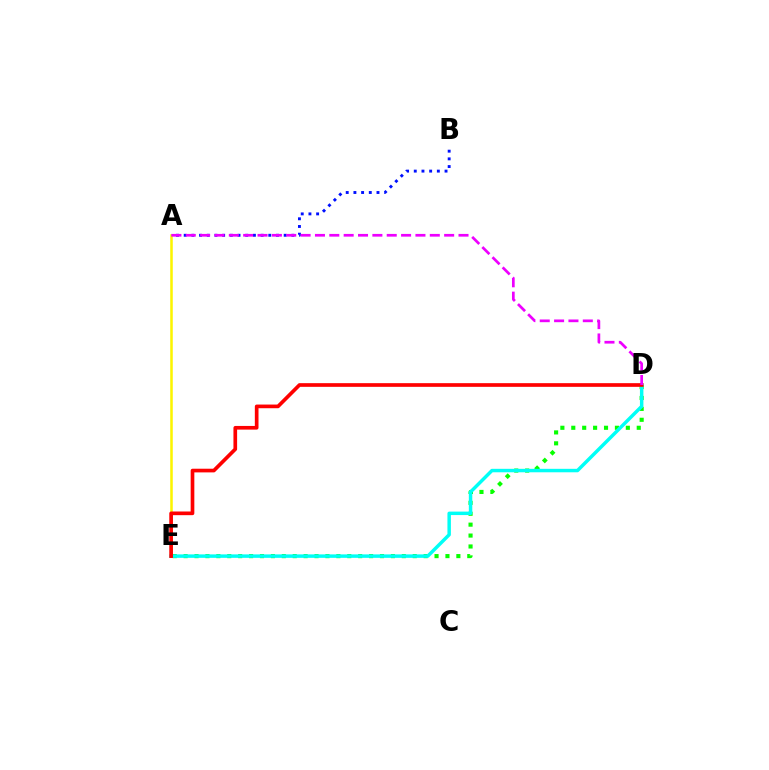{('A', 'E'): [{'color': '#fcf500', 'line_style': 'solid', 'thickness': 1.83}], ('D', 'E'): [{'color': '#08ff00', 'line_style': 'dotted', 'thickness': 2.96}, {'color': '#00fff6', 'line_style': 'solid', 'thickness': 2.49}, {'color': '#ff0000', 'line_style': 'solid', 'thickness': 2.64}], ('A', 'B'): [{'color': '#0010ff', 'line_style': 'dotted', 'thickness': 2.09}], ('A', 'D'): [{'color': '#ee00ff', 'line_style': 'dashed', 'thickness': 1.95}]}